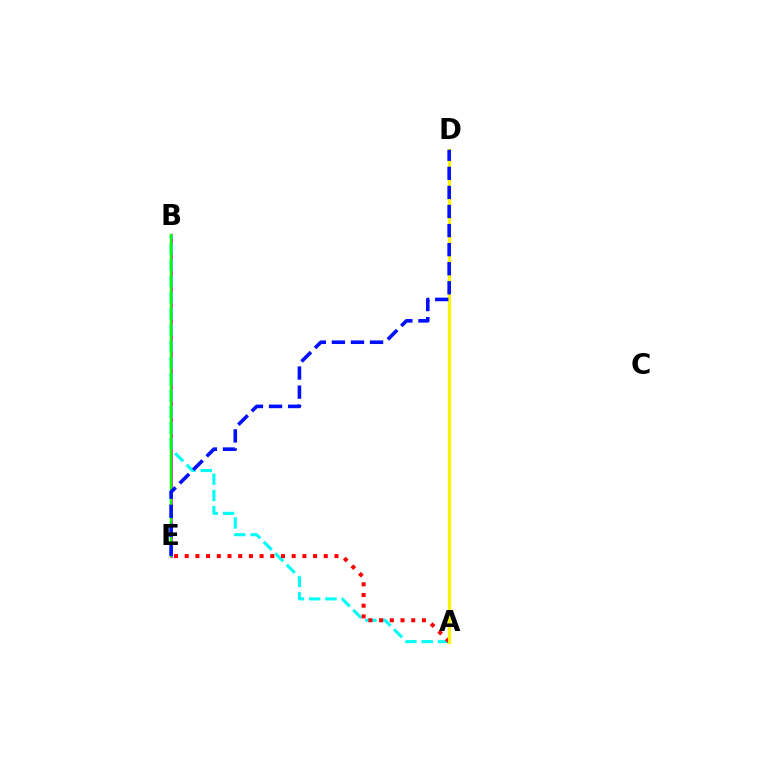{('B', 'E'): [{'color': '#ee00ff', 'line_style': 'solid', 'thickness': 1.91}, {'color': '#08ff00', 'line_style': 'solid', 'thickness': 1.79}], ('A', 'B'): [{'color': '#00fff6', 'line_style': 'dashed', 'thickness': 2.21}], ('A', 'E'): [{'color': '#ff0000', 'line_style': 'dotted', 'thickness': 2.91}], ('A', 'D'): [{'color': '#fcf500', 'line_style': 'solid', 'thickness': 2.3}], ('D', 'E'): [{'color': '#0010ff', 'line_style': 'dashed', 'thickness': 2.59}]}